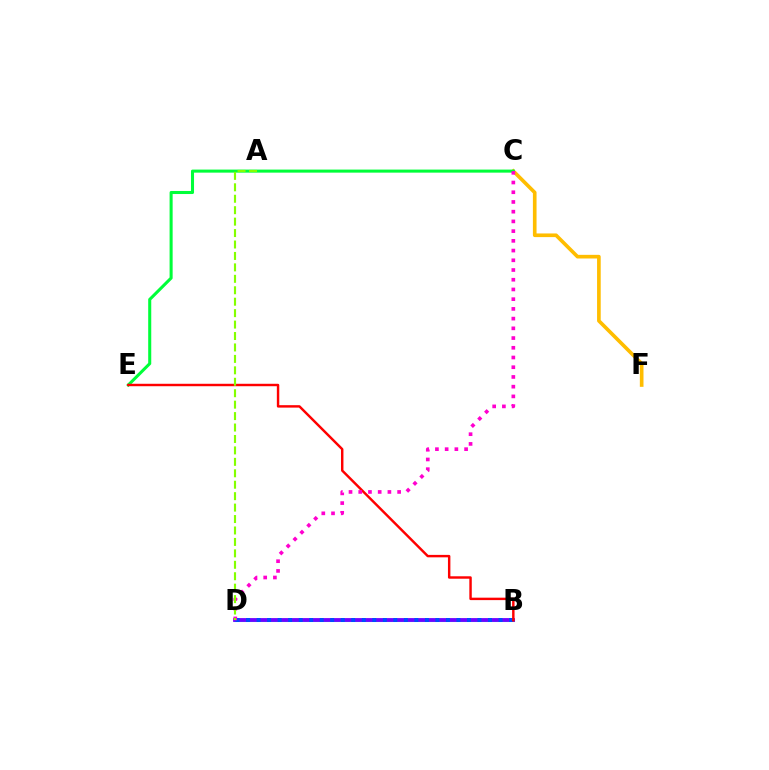{('B', 'D'): [{'color': '#00fff6', 'line_style': 'solid', 'thickness': 2.21}, {'color': '#7200ff', 'line_style': 'solid', 'thickness': 2.75}, {'color': '#004bff', 'line_style': 'dotted', 'thickness': 2.86}], ('C', 'F'): [{'color': '#ffbd00', 'line_style': 'solid', 'thickness': 2.63}], ('C', 'E'): [{'color': '#00ff39', 'line_style': 'solid', 'thickness': 2.2}], ('B', 'E'): [{'color': '#ff0000', 'line_style': 'solid', 'thickness': 1.76}], ('C', 'D'): [{'color': '#ff00cf', 'line_style': 'dotted', 'thickness': 2.64}], ('A', 'D'): [{'color': '#84ff00', 'line_style': 'dashed', 'thickness': 1.55}]}